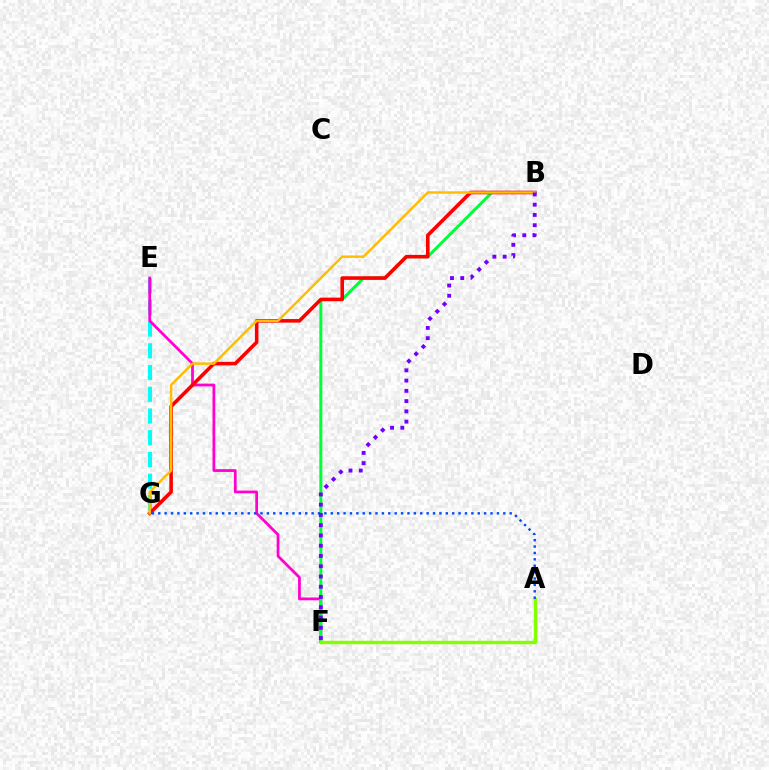{('E', 'G'): [{'color': '#00fff6', 'line_style': 'dashed', 'thickness': 2.95}], ('E', 'F'): [{'color': '#ff00cf', 'line_style': 'solid', 'thickness': 1.99}], ('B', 'F'): [{'color': '#00ff39', 'line_style': 'solid', 'thickness': 2.16}, {'color': '#7200ff', 'line_style': 'dotted', 'thickness': 2.79}], ('B', 'G'): [{'color': '#ff0000', 'line_style': 'solid', 'thickness': 2.58}, {'color': '#ffbd00', 'line_style': 'solid', 'thickness': 1.75}], ('A', 'F'): [{'color': '#84ff00', 'line_style': 'solid', 'thickness': 2.47}], ('A', 'G'): [{'color': '#004bff', 'line_style': 'dotted', 'thickness': 1.74}]}